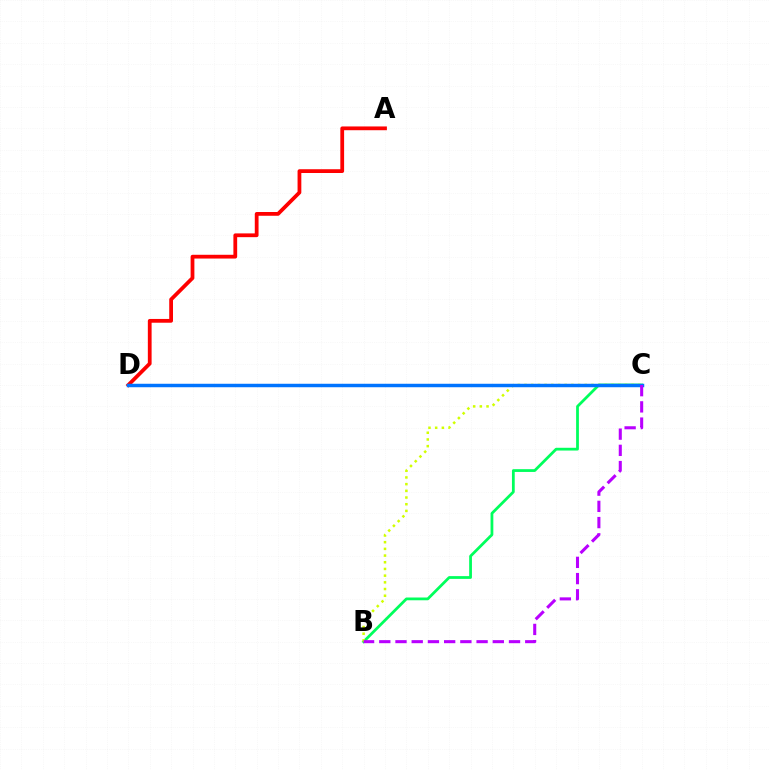{('B', 'C'): [{'color': '#00ff5c', 'line_style': 'solid', 'thickness': 2.0}, {'color': '#d1ff00', 'line_style': 'dotted', 'thickness': 1.82}, {'color': '#b900ff', 'line_style': 'dashed', 'thickness': 2.2}], ('A', 'D'): [{'color': '#ff0000', 'line_style': 'solid', 'thickness': 2.71}], ('C', 'D'): [{'color': '#0074ff', 'line_style': 'solid', 'thickness': 2.49}]}